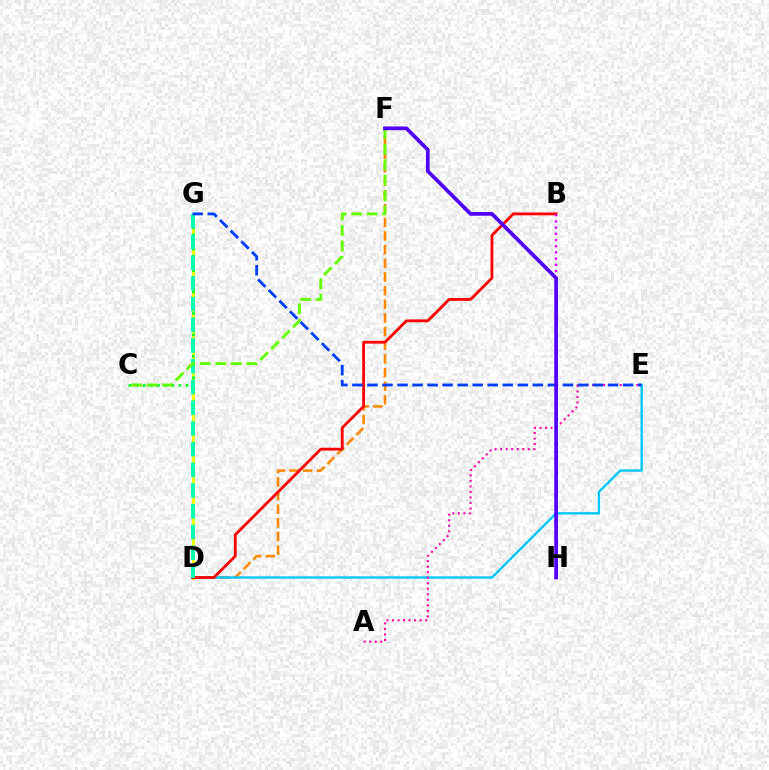{('D', 'G'): [{'color': '#eeff00', 'line_style': 'solid', 'thickness': 2.12}, {'color': '#00ffaf', 'line_style': 'dashed', 'thickness': 2.81}], ('D', 'F'): [{'color': '#ff8800', 'line_style': 'dashed', 'thickness': 1.86}], ('D', 'E'): [{'color': '#00c7ff', 'line_style': 'solid', 'thickness': 1.71}], ('A', 'E'): [{'color': '#ff00a0', 'line_style': 'dotted', 'thickness': 1.5}], ('B', 'D'): [{'color': '#ff0000', 'line_style': 'solid', 'thickness': 2.02}], ('C', 'G'): [{'color': '#00ff27', 'line_style': 'dotted', 'thickness': 1.94}], ('B', 'H'): [{'color': '#d600ff', 'line_style': 'dotted', 'thickness': 1.69}], ('C', 'F'): [{'color': '#66ff00', 'line_style': 'dashed', 'thickness': 2.11}], ('E', 'G'): [{'color': '#003fff', 'line_style': 'dashed', 'thickness': 2.04}], ('F', 'H'): [{'color': '#4f00ff', 'line_style': 'solid', 'thickness': 2.66}]}